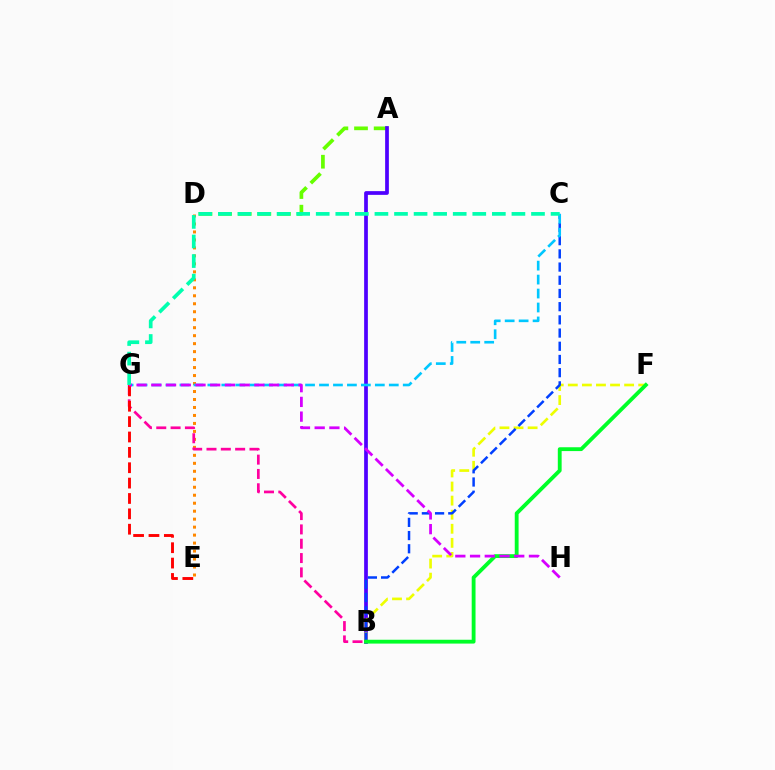{('A', 'D'): [{'color': '#66ff00', 'line_style': 'dashed', 'thickness': 2.67}], ('D', 'E'): [{'color': '#ff8800', 'line_style': 'dotted', 'thickness': 2.17}], ('A', 'B'): [{'color': '#4f00ff', 'line_style': 'solid', 'thickness': 2.68}], ('B', 'F'): [{'color': '#eeff00', 'line_style': 'dashed', 'thickness': 1.91}, {'color': '#00ff27', 'line_style': 'solid', 'thickness': 2.76}], ('B', 'G'): [{'color': '#ff00a0', 'line_style': 'dashed', 'thickness': 1.95}], ('B', 'C'): [{'color': '#003fff', 'line_style': 'dashed', 'thickness': 1.79}], ('C', 'G'): [{'color': '#00c7ff', 'line_style': 'dashed', 'thickness': 1.9}, {'color': '#00ffaf', 'line_style': 'dashed', 'thickness': 2.66}], ('E', 'G'): [{'color': '#ff0000', 'line_style': 'dashed', 'thickness': 2.09}], ('G', 'H'): [{'color': '#d600ff', 'line_style': 'dashed', 'thickness': 2.0}]}